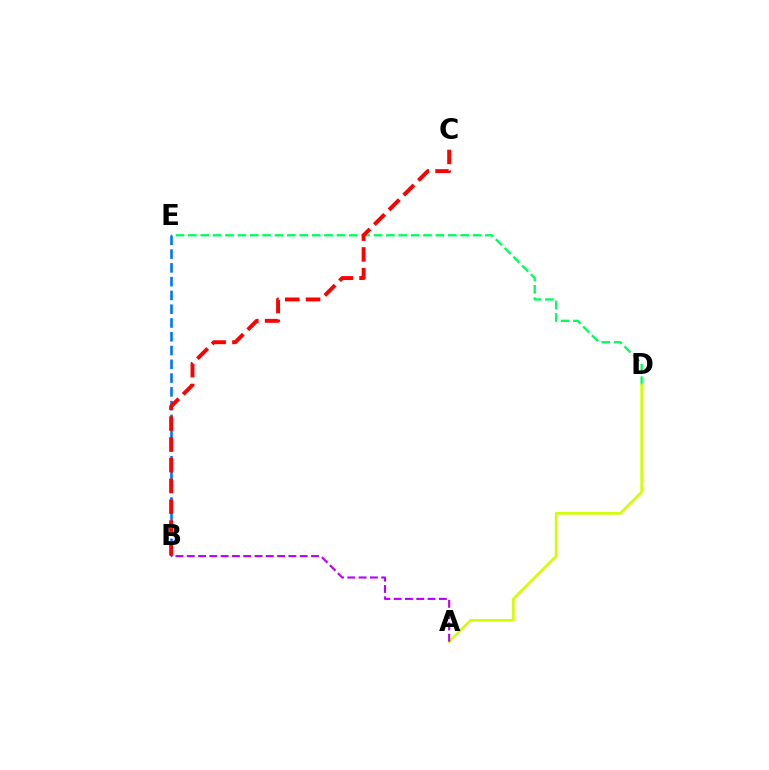{('D', 'E'): [{'color': '#00ff5c', 'line_style': 'dashed', 'thickness': 1.68}], ('A', 'D'): [{'color': '#d1ff00', 'line_style': 'solid', 'thickness': 1.88}], ('B', 'E'): [{'color': '#0074ff', 'line_style': 'dashed', 'thickness': 1.87}], ('B', 'C'): [{'color': '#ff0000', 'line_style': 'dashed', 'thickness': 2.82}], ('A', 'B'): [{'color': '#b900ff', 'line_style': 'dashed', 'thickness': 1.53}]}